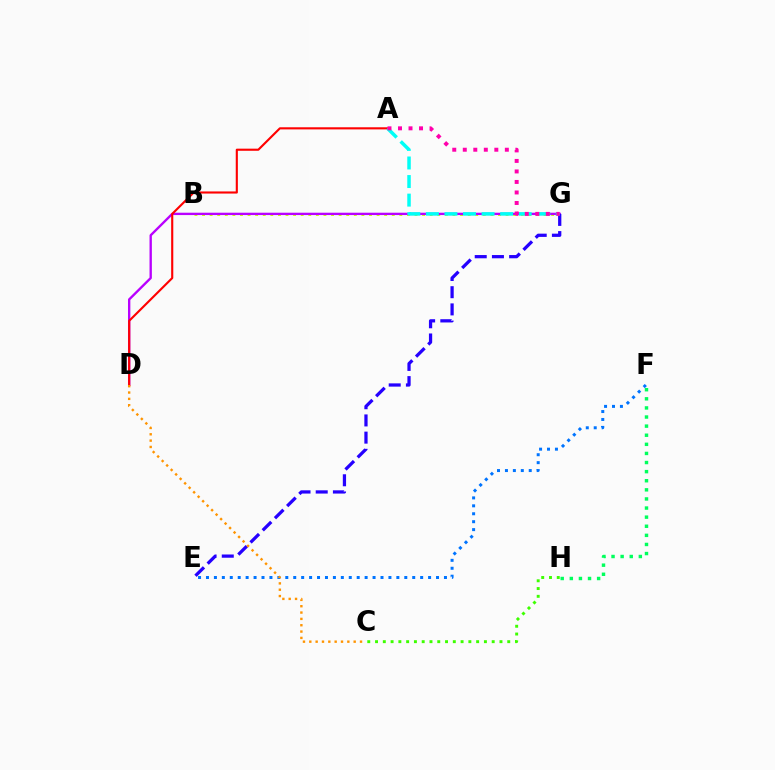{('B', 'G'): [{'color': '#d1ff00', 'line_style': 'dotted', 'thickness': 2.06}], ('D', 'G'): [{'color': '#b900ff', 'line_style': 'solid', 'thickness': 1.69}], ('E', 'G'): [{'color': '#2500ff', 'line_style': 'dashed', 'thickness': 2.34}], ('A', 'D'): [{'color': '#ff0000', 'line_style': 'solid', 'thickness': 1.53}], ('E', 'F'): [{'color': '#0074ff', 'line_style': 'dotted', 'thickness': 2.16}], ('C', 'H'): [{'color': '#3dff00', 'line_style': 'dotted', 'thickness': 2.11}], ('A', 'G'): [{'color': '#00fff6', 'line_style': 'dashed', 'thickness': 2.52}, {'color': '#ff00ac', 'line_style': 'dotted', 'thickness': 2.86}], ('F', 'H'): [{'color': '#00ff5c', 'line_style': 'dotted', 'thickness': 2.47}], ('C', 'D'): [{'color': '#ff9400', 'line_style': 'dotted', 'thickness': 1.72}]}